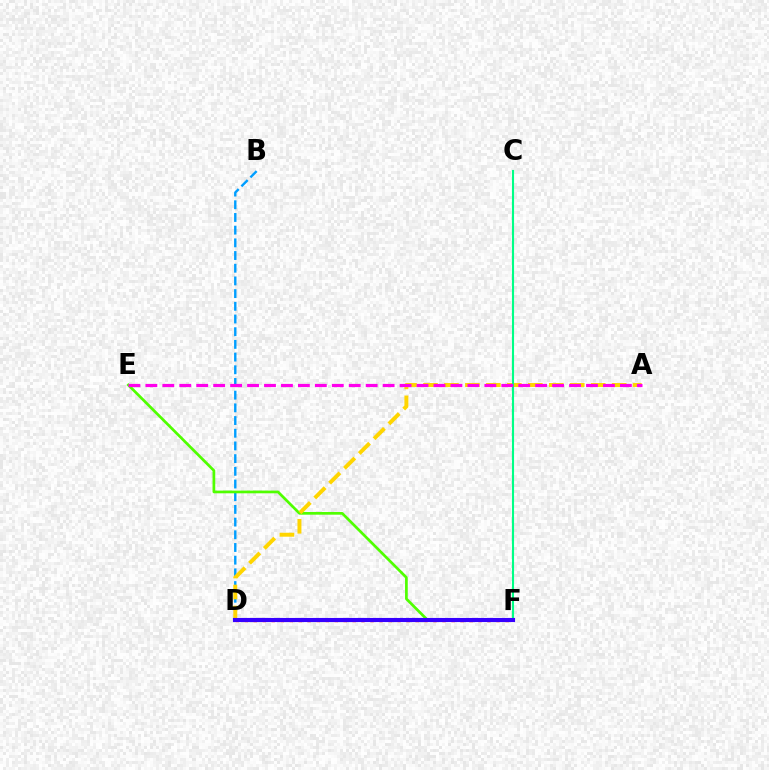{('B', 'D'): [{'color': '#009eff', 'line_style': 'dashed', 'thickness': 1.72}], ('E', 'F'): [{'color': '#4fff00', 'line_style': 'solid', 'thickness': 1.95}], ('D', 'F'): [{'color': '#ff0000', 'line_style': 'dotted', 'thickness': 2.44}, {'color': '#3700ff', 'line_style': 'solid', 'thickness': 2.96}], ('A', 'D'): [{'color': '#ffd500', 'line_style': 'dashed', 'thickness': 2.85}], ('C', 'F'): [{'color': '#00ff86', 'line_style': 'solid', 'thickness': 1.52}], ('A', 'E'): [{'color': '#ff00ed', 'line_style': 'dashed', 'thickness': 2.3}]}